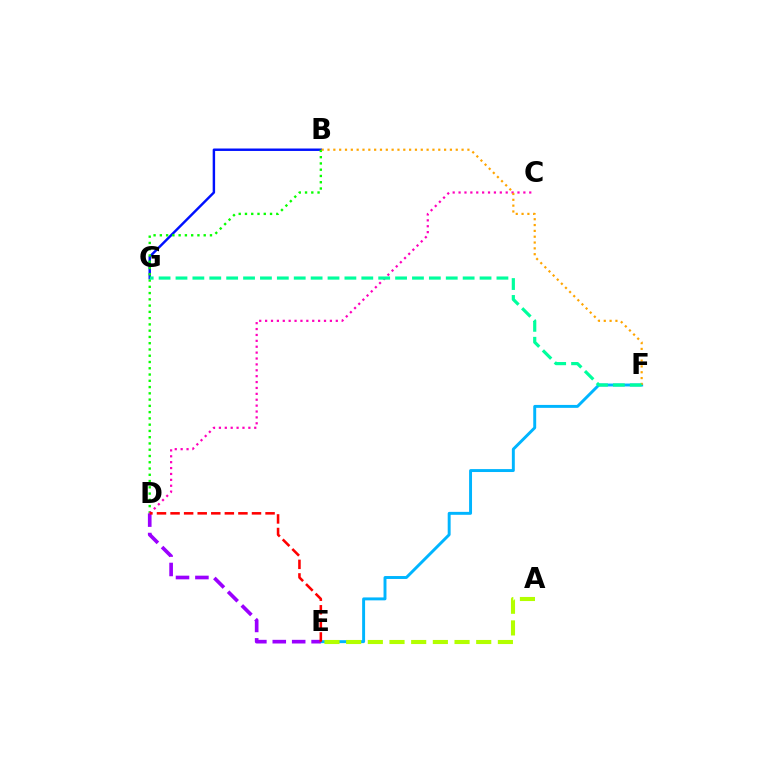{('B', 'G'): [{'color': '#0010ff', 'line_style': 'solid', 'thickness': 1.75}], ('B', 'D'): [{'color': '#08ff00', 'line_style': 'dotted', 'thickness': 1.7}], ('C', 'D'): [{'color': '#ff00bd', 'line_style': 'dotted', 'thickness': 1.6}], ('E', 'F'): [{'color': '#00b5ff', 'line_style': 'solid', 'thickness': 2.11}], ('B', 'F'): [{'color': '#ffa500', 'line_style': 'dotted', 'thickness': 1.58}], ('D', 'E'): [{'color': '#9b00ff', 'line_style': 'dashed', 'thickness': 2.64}, {'color': '#ff0000', 'line_style': 'dashed', 'thickness': 1.84}], ('A', 'E'): [{'color': '#b3ff00', 'line_style': 'dashed', 'thickness': 2.94}], ('F', 'G'): [{'color': '#00ff9d', 'line_style': 'dashed', 'thickness': 2.29}]}